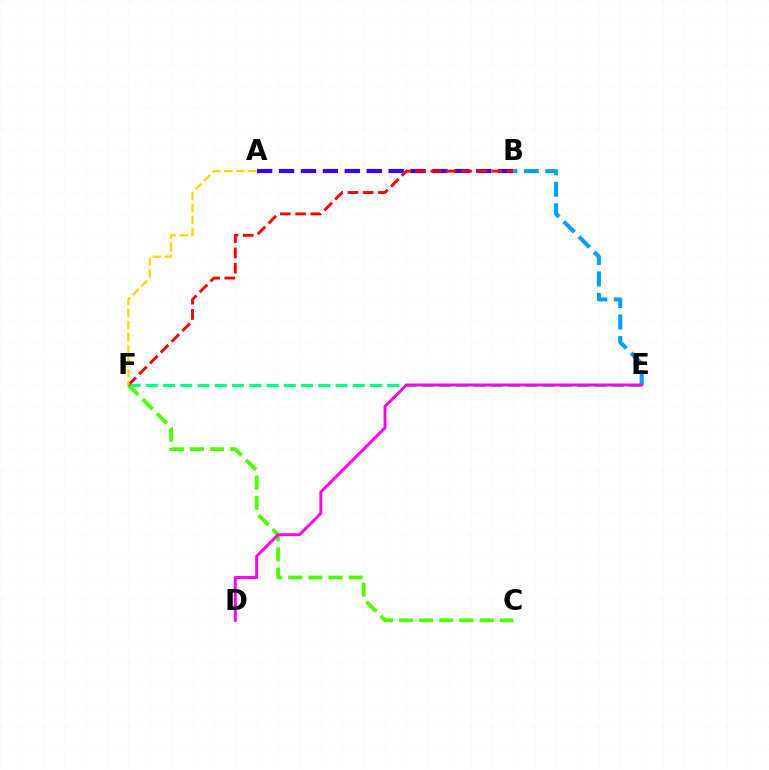{('A', 'B'): [{'color': '#3700ff', 'line_style': 'dashed', 'thickness': 2.98}], ('B', 'E'): [{'color': '#009eff', 'line_style': 'dashed', 'thickness': 2.92}], ('E', 'F'): [{'color': '#00ff86', 'line_style': 'dashed', 'thickness': 2.34}], ('C', 'F'): [{'color': '#4fff00', 'line_style': 'dashed', 'thickness': 2.74}], ('B', 'F'): [{'color': '#ff0000', 'line_style': 'dashed', 'thickness': 2.08}], ('D', 'E'): [{'color': '#ff00ed', 'line_style': 'solid', 'thickness': 2.12}], ('A', 'F'): [{'color': '#ffd500', 'line_style': 'dashed', 'thickness': 1.64}]}